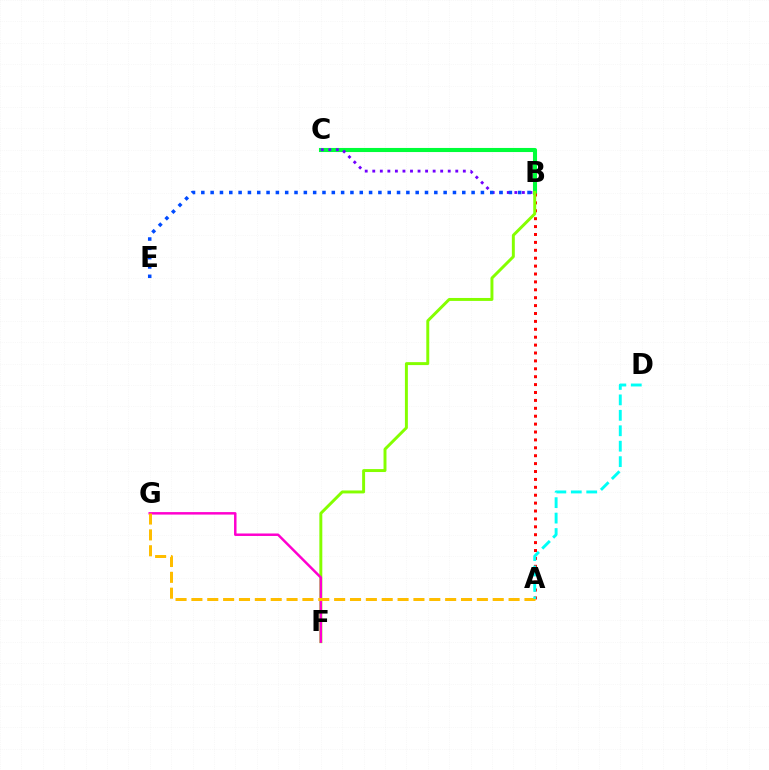{('B', 'C'): [{'color': '#00ff39', 'line_style': 'solid', 'thickness': 2.94}, {'color': '#7200ff', 'line_style': 'dotted', 'thickness': 2.05}], ('A', 'B'): [{'color': '#ff0000', 'line_style': 'dotted', 'thickness': 2.15}], ('B', 'F'): [{'color': '#84ff00', 'line_style': 'solid', 'thickness': 2.12}], ('F', 'G'): [{'color': '#ff00cf', 'line_style': 'solid', 'thickness': 1.79}], ('A', 'G'): [{'color': '#ffbd00', 'line_style': 'dashed', 'thickness': 2.15}], ('B', 'E'): [{'color': '#004bff', 'line_style': 'dotted', 'thickness': 2.53}], ('A', 'D'): [{'color': '#00fff6', 'line_style': 'dashed', 'thickness': 2.1}]}